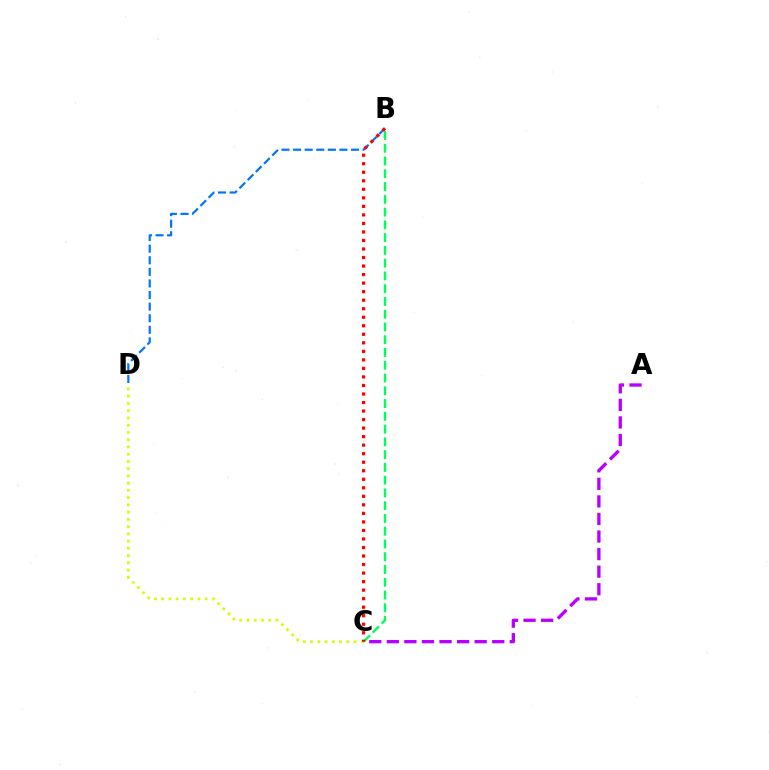{('A', 'C'): [{'color': '#b900ff', 'line_style': 'dashed', 'thickness': 2.39}], ('C', 'D'): [{'color': '#d1ff00', 'line_style': 'dotted', 'thickness': 1.97}], ('B', 'D'): [{'color': '#0074ff', 'line_style': 'dashed', 'thickness': 1.58}], ('B', 'C'): [{'color': '#00ff5c', 'line_style': 'dashed', 'thickness': 1.73}, {'color': '#ff0000', 'line_style': 'dotted', 'thickness': 2.32}]}